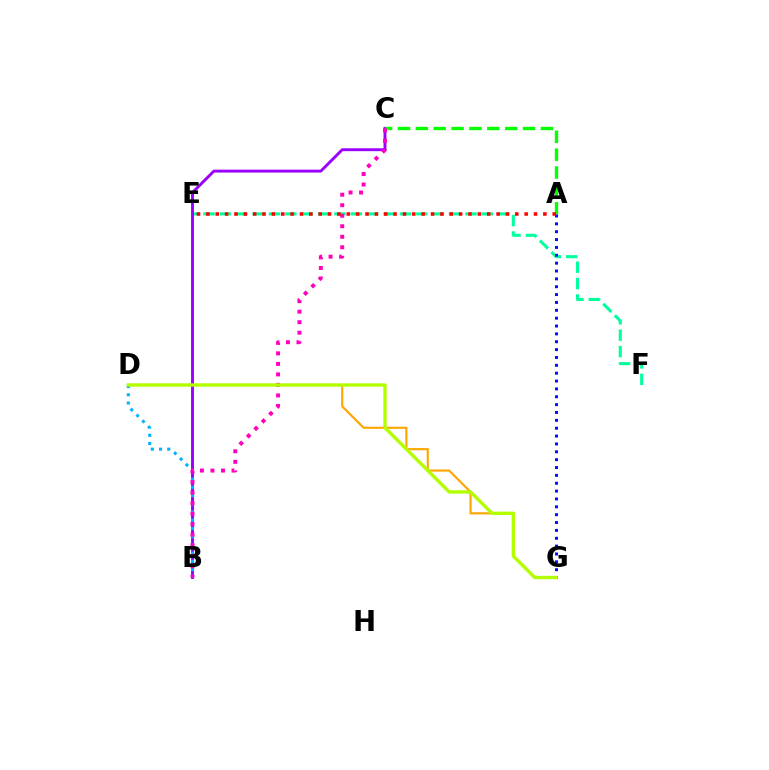{('E', 'F'): [{'color': '#00ff9d', 'line_style': 'dashed', 'thickness': 2.22}], ('D', 'G'): [{'color': '#ffa500', 'line_style': 'solid', 'thickness': 1.54}, {'color': '#b3ff00', 'line_style': 'solid', 'thickness': 2.43}], ('B', 'C'): [{'color': '#9b00ff', 'line_style': 'solid', 'thickness': 2.09}, {'color': '#ff00bd', 'line_style': 'dotted', 'thickness': 2.86}], ('A', 'C'): [{'color': '#08ff00', 'line_style': 'dashed', 'thickness': 2.43}], ('B', 'D'): [{'color': '#00b5ff', 'line_style': 'dotted', 'thickness': 2.24}], ('A', 'G'): [{'color': '#0010ff', 'line_style': 'dotted', 'thickness': 2.14}], ('A', 'E'): [{'color': '#ff0000', 'line_style': 'dotted', 'thickness': 2.54}]}